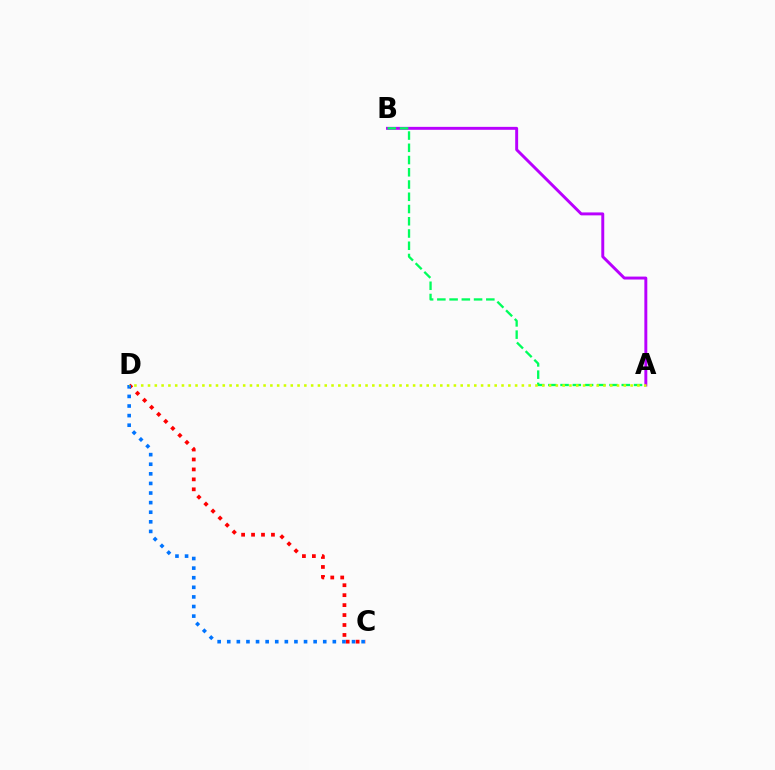{('A', 'B'): [{'color': '#b900ff', 'line_style': 'solid', 'thickness': 2.12}, {'color': '#00ff5c', 'line_style': 'dashed', 'thickness': 1.66}], ('C', 'D'): [{'color': '#ff0000', 'line_style': 'dotted', 'thickness': 2.7}, {'color': '#0074ff', 'line_style': 'dotted', 'thickness': 2.61}], ('A', 'D'): [{'color': '#d1ff00', 'line_style': 'dotted', 'thickness': 1.85}]}